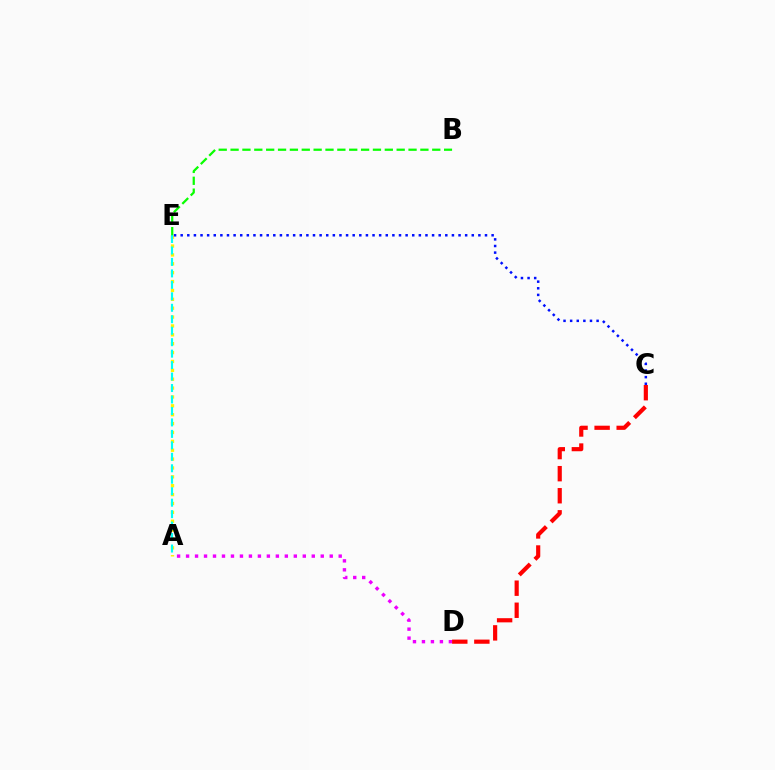{('A', 'E'): [{'color': '#fcf500', 'line_style': 'dotted', 'thickness': 2.41}, {'color': '#00fff6', 'line_style': 'dashed', 'thickness': 1.56}], ('C', 'E'): [{'color': '#0010ff', 'line_style': 'dotted', 'thickness': 1.8}], ('A', 'D'): [{'color': '#ee00ff', 'line_style': 'dotted', 'thickness': 2.44}], ('C', 'D'): [{'color': '#ff0000', 'line_style': 'dashed', 'thickness': 3.0}], ('B', 'E'): [{'color': '#08ff00', 'line_style': 'dashed', 'thickness': 1.61}]}